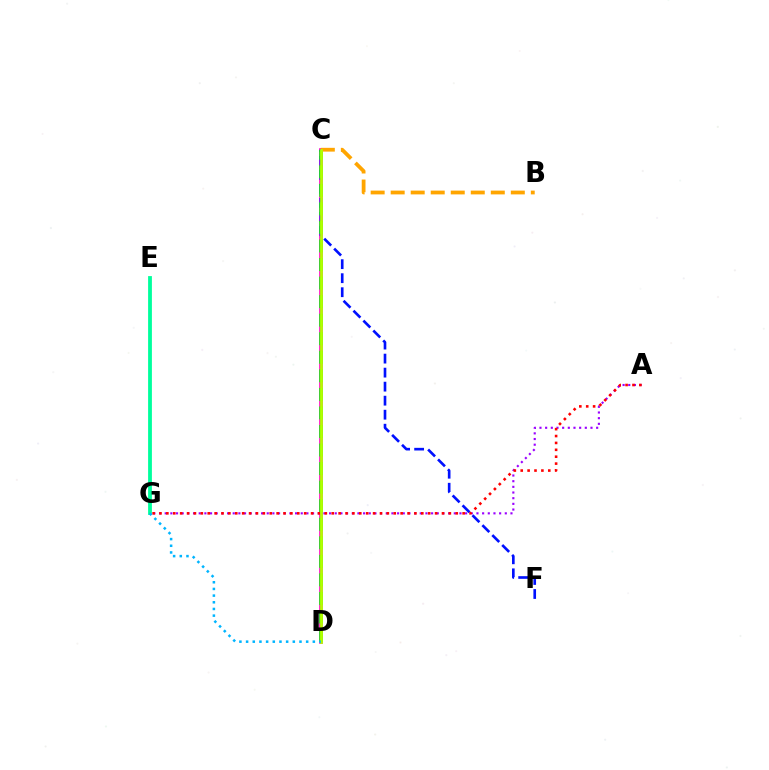{('C', 'D'): [{'color': '#ff00bd', 'line_style': 'solid', 'thickness': 2.6}, {'color': '#08ff00', 'line_style': 'dashed', 'thickness': 2.52}, {'color': '#b3ff00', 'line_style': 'solid', 'thickness': 1.98}], ('E', 'G'): [{'color': '#00ff9d', 'line_style': 'solid', 'thickness': 2.74}], ('A', 'G'): [{'color': '#9b00ff', 'line_style': 'dotted', 'thickness': 1.54}, {'color': '#ff0000', 'line_style': 'dotted', 'thickness': 1.87}], ('C', 'F'): [{'color': '#0010ff', 'line_style': 'dashed', 'thickness': 1.9}], ('B', 'C'): [{'color': '#ffa500', 'line_style': 'dashed', 'thickness': 2.72}], ('D', 'G'): [{'color': '#00b5ff', 'line_style': 'dotted', 'thickness': 1.81}]}